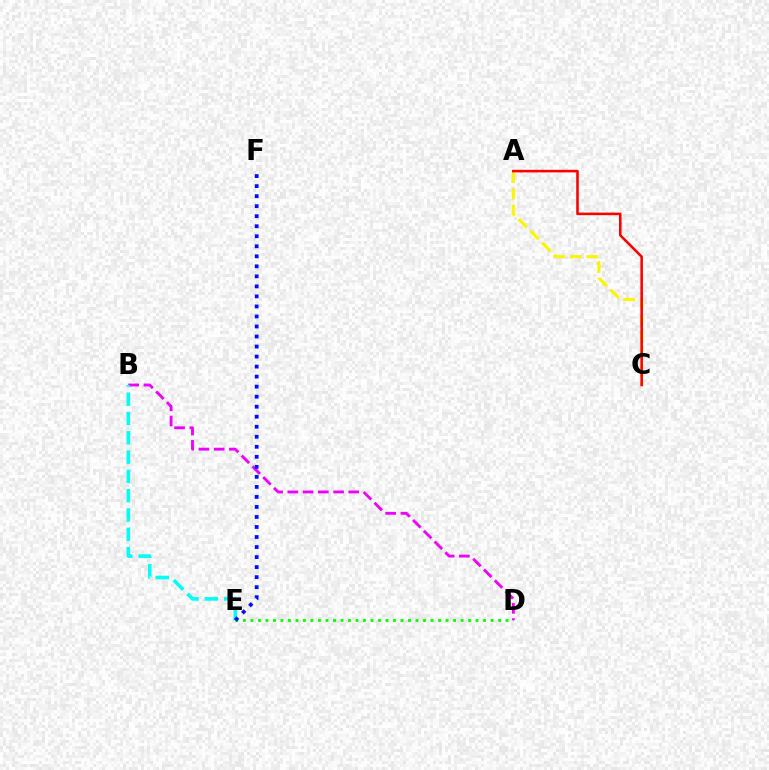{('A', 'C'): [{'color': '#fcf500', 'line_style': 'dashed', 'thickness': 2.27}, {'color': '#ff0000', 'line_style': 'solid', 'thickness': 1.86}], ('D', 'E'): [{'color': '#08ff00', 'line_style': 'dotted', 'thickness': 2.04}], ('B', 'D'): [{'color': '#ee00ff', 'line_style': 'dashed', 'thickness': 2.07}], ('B', 'E'): [{'color': '#00fff6', 'line_style': 'dashed', 'thickness': 2.62}], ('E', 'F'): [{'color': '#0010ff', 'line_style': 'dotted', 'thickness': 2.72}]}